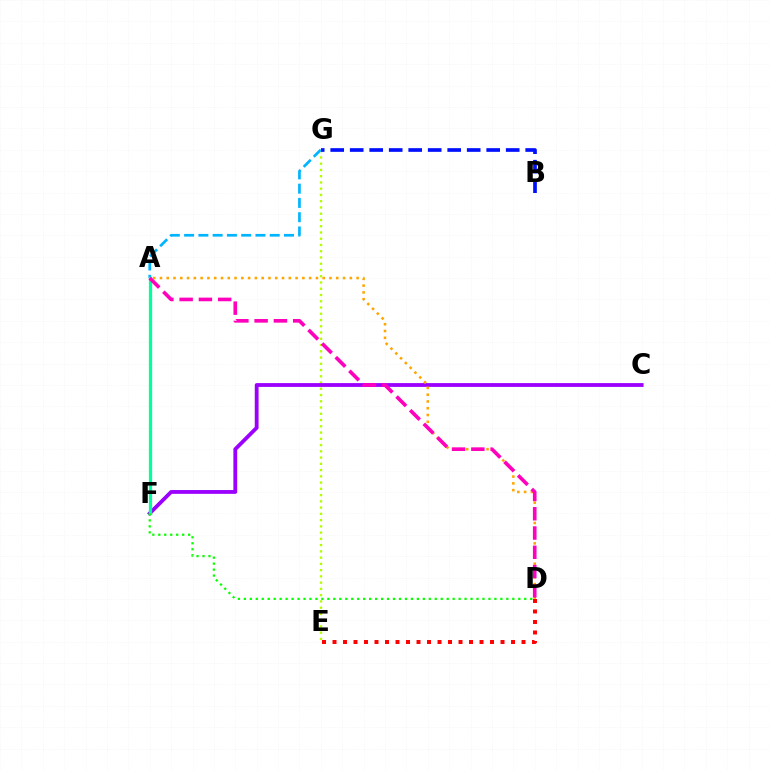{('E', 'G'): [{'color': '#b3ff00', 'line_style': 'dotted', 'thickness': 1.7}], ('D', 'E'): [{'color': '#ff0000', 'line_style': 'dotted', 'thickness': 2.85}], ('C', 'F'): [{'color': '#9b00ff', 'line_style': 'solid', 'thickness': 2.74}], ('A', 'G'): [{'color': '#00b5ff', 'line_style': 'dashed', 'thickness': 1.94}], ('A', 'D'): [{'color': '#ffa500', 'line_style': 'dotted', 'thickness': 1.84}, {'color': '#ff00bd', 'line_style': 'dashed', 'thickness': 2.62}], ('A', 'F'): [{'color': '#00ff9d', 'line_style': 'solid', 'thickness': 2.34}], ('B', 'G'): [{'color': '#0010ff', 'line_style': 'dashed', 'thickness': 2.65}], ('D', 'F'): [{'color': '#08ff00', 'line_style': 'dotted', 'thickness': 1.62}]}